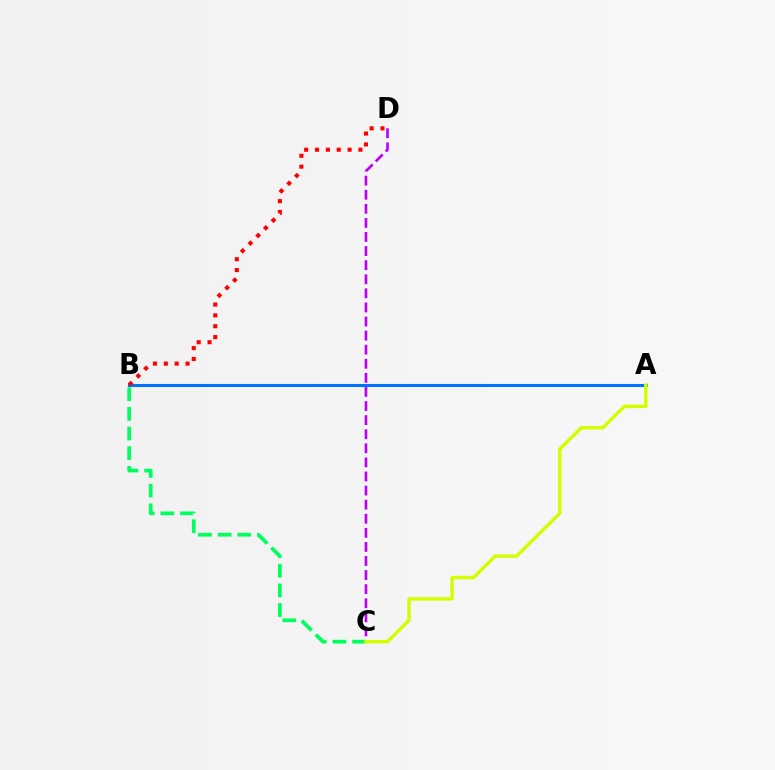{('A', 'B'): [{'color': '#0074ff', 'line_style': 'solid', 'thickness': 2.19}], ('C', 'D'): [{'color': '#b900ff', 'line_style': 'dashed', 'thickness': 1.91}], ('B', 'C'): [{'color': '#00ff5c', 'line_style': 'dashed', 'thickness': 2.67}], ('A', 'C'): [{'color': '#d1ff00', 'line_style': 'solid', 'thickness': 2.46}], ('B', 'D'): [{'color': '#ff0000', 'line_style': 'dotted', 'thickness': 2.95}]}